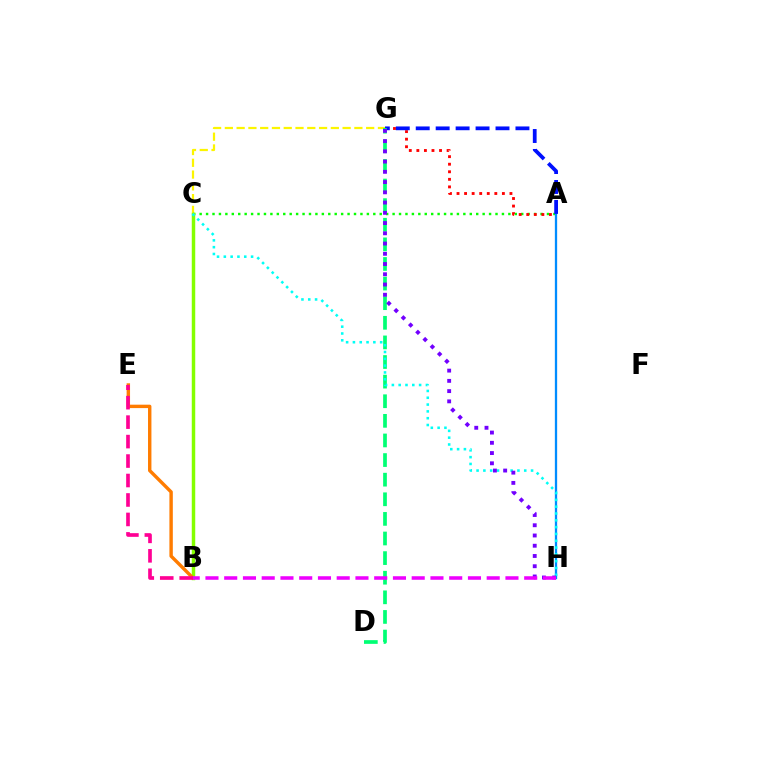{('C', 'G'): [{'color': '#fcf500', 'line_style': 'dashed', 'thickness': 1.6}], ('A', 'C'): [{'color': '#08ff00', 'line_style': 'dotted', 'thickness': 1.75}], ('B', 'C'): [{'color': '#84ff00', 'line_style': 'solid', 'thickness': 2.5}], ('B', 'E'): [{'color': '#ff7c00', 'line_style': 'solid', 'thickness': 2.45}, {'color': '#ff0094', 'line_style': 'dashed', 'thickness': 2.64}], ('A', 'H'): [{'color': '#008cff', 'line_style': 'solid', 'thickness': 1.65}], ('A', 'G'): [{'color': '#ff0000', 'line_style': 'dotted', 'thickness': 2.05}, {'color': '#0010ff', 'line_style': 'dashed', 'thickness': 2.71}], ('D', 'G'): [{'color': '#00ff74', 'line_style': 'dashed', 'thickness': 2.66}], ('C', 'H'): [{'color': '#00fff6', 'line_style': 'dotted', 'thickness': 1.85}], ('G', 'H'): [{'color': '#7200ff', 'line_style': 'dotted', 'thickness': 2.78}], ('B', 'H'): [{'color': '#ee00ff', 'line_style': 'dashed', 'thickness': 2.55}]}